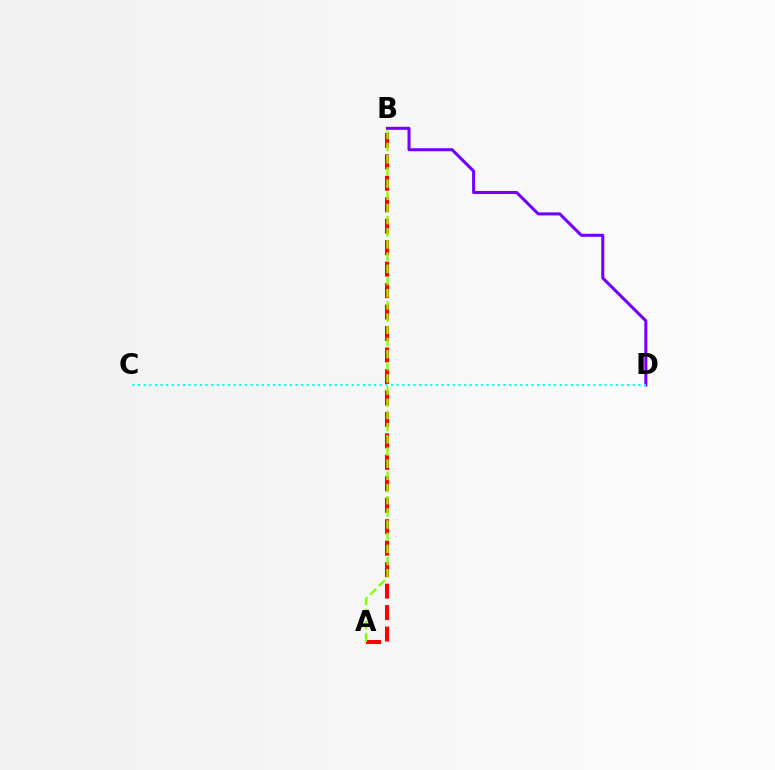{('B', 'D'): [{'color': '#7200ff', 'line_style': 'solid', 'thickness': 2.18}], ('C', 'D'): [{'color': '#00fff6', 'line_style': 'dotted', 'thickness': 1.53}], ('A', 'B'): [{'color': '#ff0000', 'line_style': 'dashed', 'thickness': 2.92}, {'color': '#84ff00', 'line_style': 'dashed', 'thickness': 1.65}]}